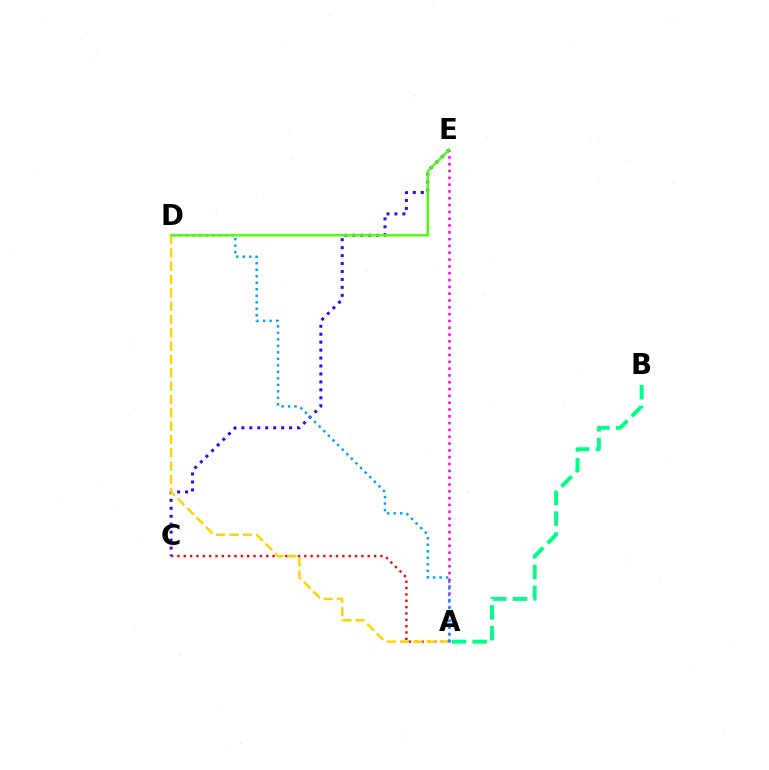{('A', 'C'): [{'color': '#ff0000', 'line_style': 'dotted', 'thickness': 1.72}], ('C', 'E'): [{'color': '#3700ff', 'line_style': 'dotted', 'thickness': 2.16}], ('A', 'D'): [{'color': '#ffd500', 'line_style': 'dashed', 'thickness': 1.81}, {'color': '#009eff', 'line_style': 'dotted', 'thickness': 1.77}], ('A', 'B'): [{'color': '#00ff86', 'line_style': 'dashed', 'thickness': 2.82}], ('A', 'E'): [{'color': '#ff00ed', 'line_style': 'dotted', 'thickness': 1.85}], ('D', 'E'): [{'color': '#4fff00', 'line_style': 'solid', 'thickness': 1.72}]}